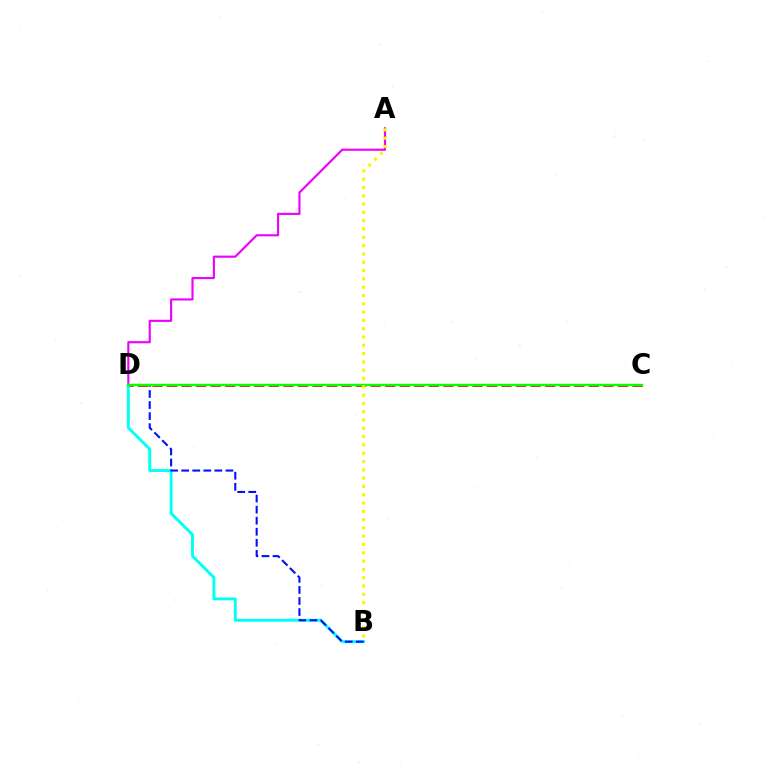{('A', 'D'): [{'color': '#ee00ff', 'line_style': 'solid', 'thickness': 1.54}], ('C', 'D'): [{'color': '#ff0000', 'line_style': 'dashed', 'thickness': 1.98}, {'color': '#08ff00', 'line_style': 'solid', 'thickness': 1.72}], ('B', 'D'): [{'color': '#00fff6', 'line_style': 'solid', 'thickness': 2.1}, {'color': '#0010ff', 'line_style': 'dashed', 'thickness': 1.5}], ('A', 'B'): [{'color': '#fcf500', 'line_style': 'dotted', 'thickness': 2.26}]}